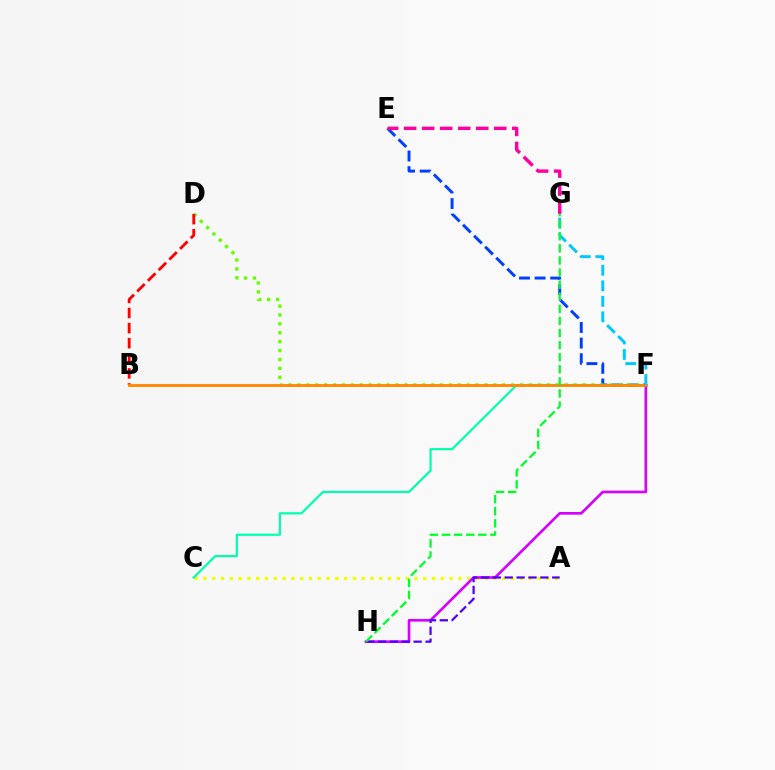{('A', 'C'): [{'color': '#eeff00', 'line_style': 'dotted', 'thickness': 2.39}], ('E', 'F'): [{'color': '#003fff', 'line_style': 'dashed', 'thickness': 2.12}], ('D', 'F'): [{'color': '#66ff00', 'line_style': 'dotted', 'thickness': 2.42}], ('C', 'F'): [{'color': '#00ffaf', 'line_style': 'solid', 'thickness': 1.59}], ('E', 'G'): [{'color': '#ff00a0', 'line_style': 'dashed', 'thickness': 2.45}], ('B', 'D'): [{'color': '#ff0000', 'line_style': 'dashed', 'thickness': 2.05}], ('F', 'H'): [{'color': '#d600ff', 'line_style': 'solid', 'thickness': 1.91}], ('B', 'F'): [{'color': '#ff8800', 'line_style': 'solid', 'thickness': 2.04}], ('A', 'H'): [{'color': '#4f00ff', 'line_style': 'dashed', 'thickness': 1.61}], ('F', 'G'): [{'color': '#00c7ff', 'line_style': 'dashed', 'thickness': 2.11}], ('G', 'H'): [{'color': '#00ff27', 'line_style': 'dashed', 'thickness': 1.64}]}